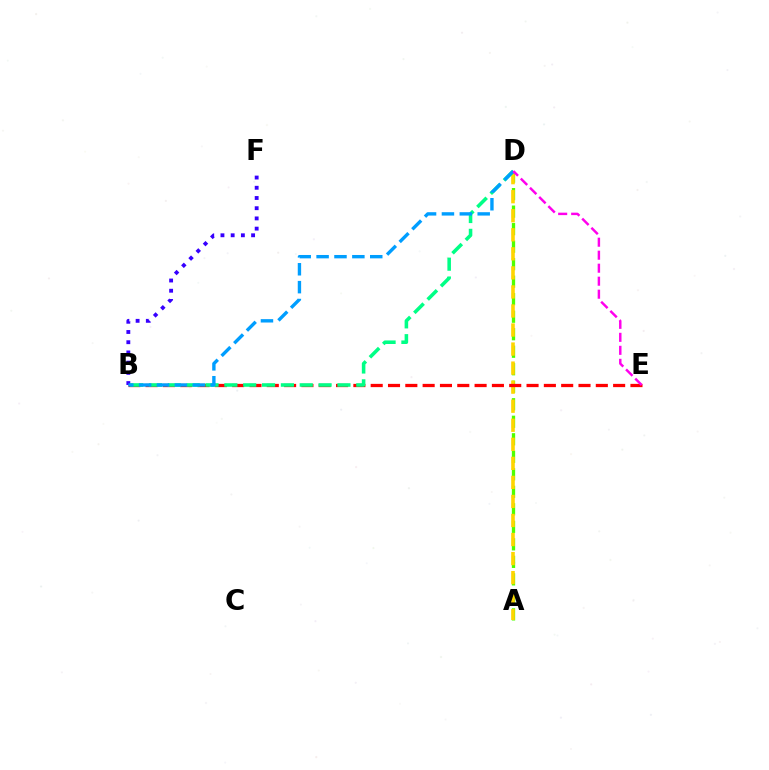{('A', 'D'): [{'color': '#4fff00', 'line_style': 'dashed', 'thickness': 2.38}, {'color': '#ffd500', 'line_style': 'dashed', 'thickness': 2.59}], ('B', 'E'): [{'color': '#ff0000', 'line_style': 'dashed', 'thickness': 2.35}], ('B', 'F'): [{'color': '#3700ff', 'line_style': 'dotted', 'thickness': 2.78}], ('B', 'D'): [{'color': '#00ff86', 'line_style': 'dashed', 'thickness': 2.56}, {'color': '#009eff', 'line_style': 'dashed', 'thickness': 2.43}], ('D', 'E'): [{'color': '#ff00ed', 'line_style': 'dashed', 'thickness': 1.77}]}